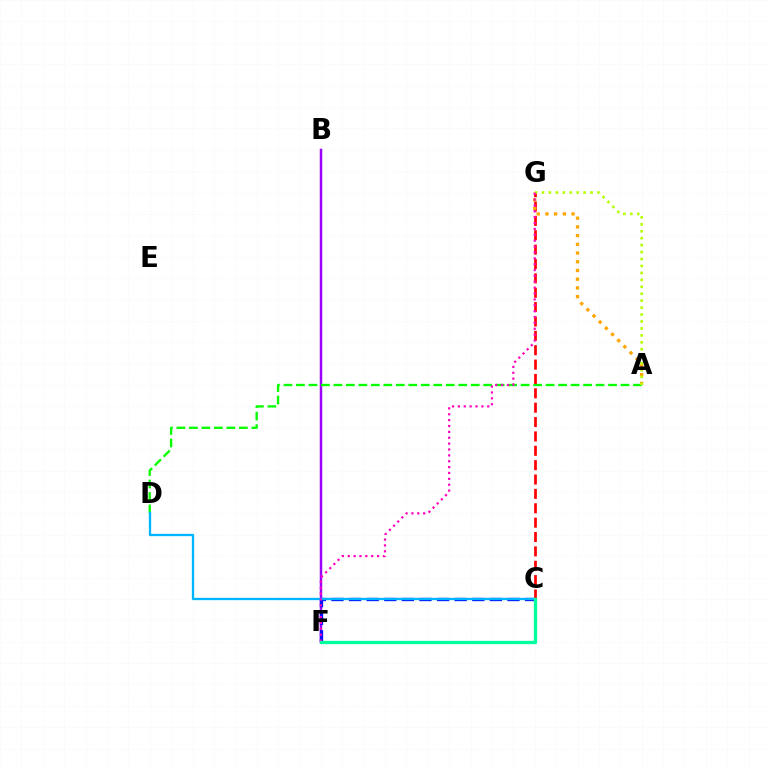{('B', 'F'): [{'color': '#9b00ff', 'line_style': 'solid', 'thickness': 1.8}], ('C', 'F'): [{'color': '#0010ff', 'line_style': 'dashed', 'thickness': 2.39}, {'color': '#00ff9d', 'line_style': 'solid', 'thickness': 2.39}], ('A', 'D'): [{'color': '#08ff00', 'line_style': 'dashed', 'thickness': 1.7}], ('C', 'G'): [{'color': '#ff0000', 'line_style': 'dashed', 'thickness': 1.95}], ('A', 'G'): [{'color': '#ffa500', 'line_style': 'dotted', 'thickness': 2.37}, {'color': '#b3ff00', 'line_style': 'dotted', 'thickness': 1.89}], ('C', 'D'): [{'color': '#00b5ff', 'line_style': 'solid', 'thickness': 1.67}], ('F', 'G'): [{'color': '#ff00bd', 'line_style': 'dotted', 'thickness': 1.6}]}